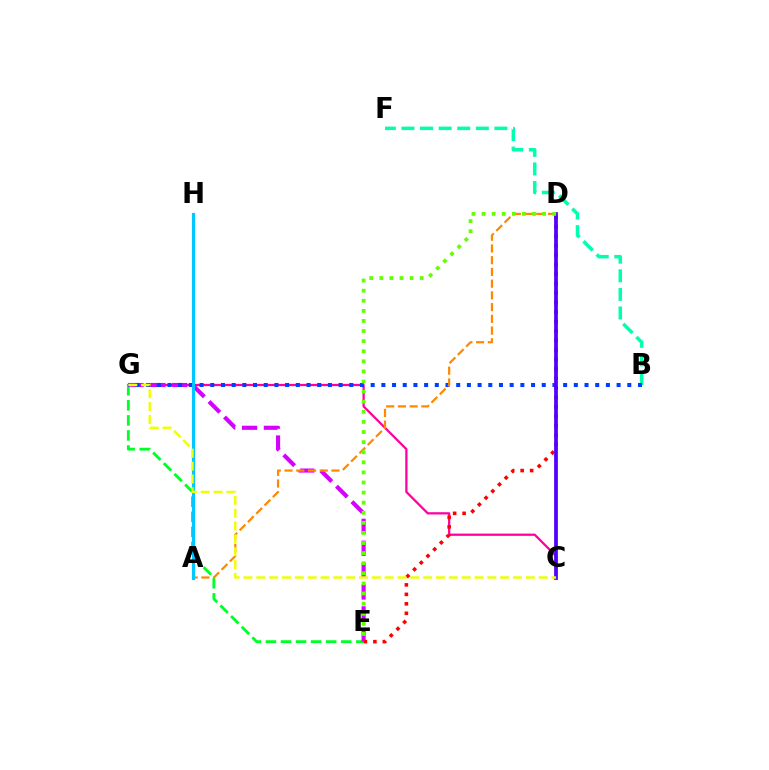{('C', 'G'): [{'color': '#ff00a0', 'line_style': 'solid', 'thickness': 1.62}, {'color': '#eeff00', 'line_style': 'dashed', 'thickness': 1.74}], ('E', 'G'): [{'color': '#00ff27', 'line_style': 'dashed', 'thickness': 2.05}, {'color': '#d600ff', 'line_style': 'dashed', 'thickness': 2.97}], ('B', 'F'): [{'color': '#00ffaf', 'line_style': 'dashed', 'thickness': 2.53}], ('D', 'E'): [{'color': '#ff0000', 'line_style': 'dotted', 'thickness': 2.57}, {'color': '#66ff00', 'line_style': 'dotted', 'thickness': 2.74}], ('B', 'G'): [{'color': '#003fff', 'line_style': 'dotted', 'thickness': 2.91}], ('A', 'D'): [{'color': '#ff8800', 'line_style': 'dashed', 'thickness': 1.59}], ('A', 'H'): [{'color': '#00c7ff', 'line_style': 'solid', 'thickness': 2.24}], ('C', 'D'): [{'color': '#4f00ff', 'line_style': 'solid', 'thickness': 2.69}]}